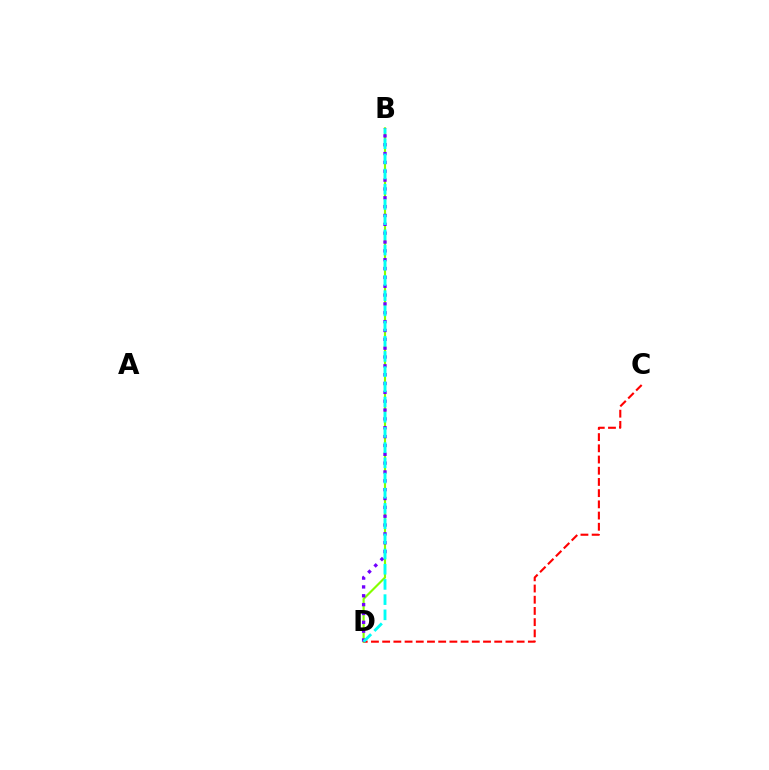{('B', 'D'): [{'color': '#84ff00', 'line_style': 'solid', 'thickness': 1.54}, {'color': '#7200ff', 'line_style': 'dotted', 'thickness': 2.4}, {'color': '#00fff6', 'line_style': 'dashed', 'thickness': 2.06}], ('C', 'D'): [{'color': '#ff0000', 'line_style': 'dashed', 'thickness': 1.52}]}